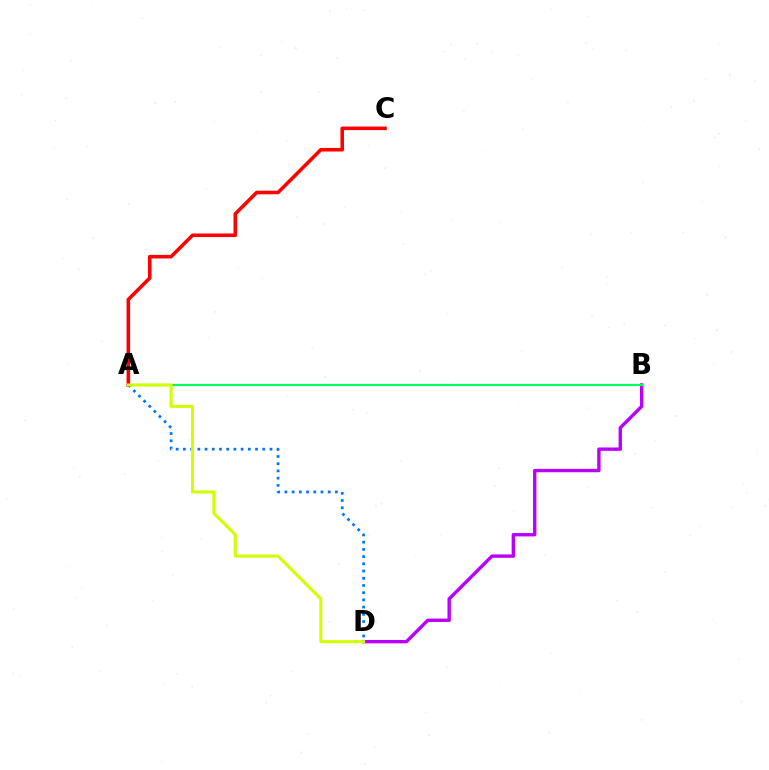{('A', 'D'): [{'color': '#0074ff', 'line_style': 'dotted', 'thickness': 1.96}, {'color': '#d1ff00', 'line_style': 'solid', 'thickness': 2.21}], ('B', 'D'): [{'color': '#b900ff', 'line_style': 'solid', 'thickness': 2.43}], ('A', 'B'): [{'color': '#00ff5c', 'line_style': 'solid', 'thickness': 1.54}], ('A', 'C'): [{'color': '#ff0000', 'line_style': 'solid', 'thickness': 2.58}]}